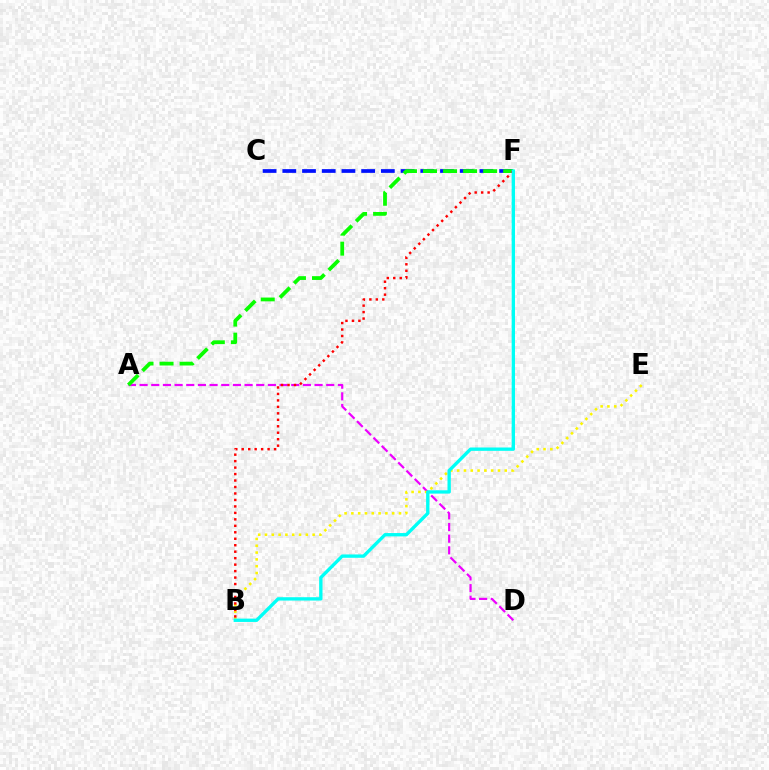{('A', 'D'): [{'color': '#ee00ff', 'line_style': 'dashed', 'thickness': 1.58}], ('C', 'F'): [{'color': '#0010ff', 'line_style': 'dashed', 'thickness': 2.68}], ('A', 'F'): [{'color': '#08ff00', 'line_style': 'dashed', 'thickness': 2.72}], ('B', 'E'): [{'color': '#fcf500', 'line_style': 'dotted', 'thickness': 1.85}], ('B', 'F'): [{'color': '#ff0000', 'line_style': 'dotted', 'thickness': 1.76}, {'color': '#00fff6', 'line_style': 'solid', 'thickness': 2.4}]}